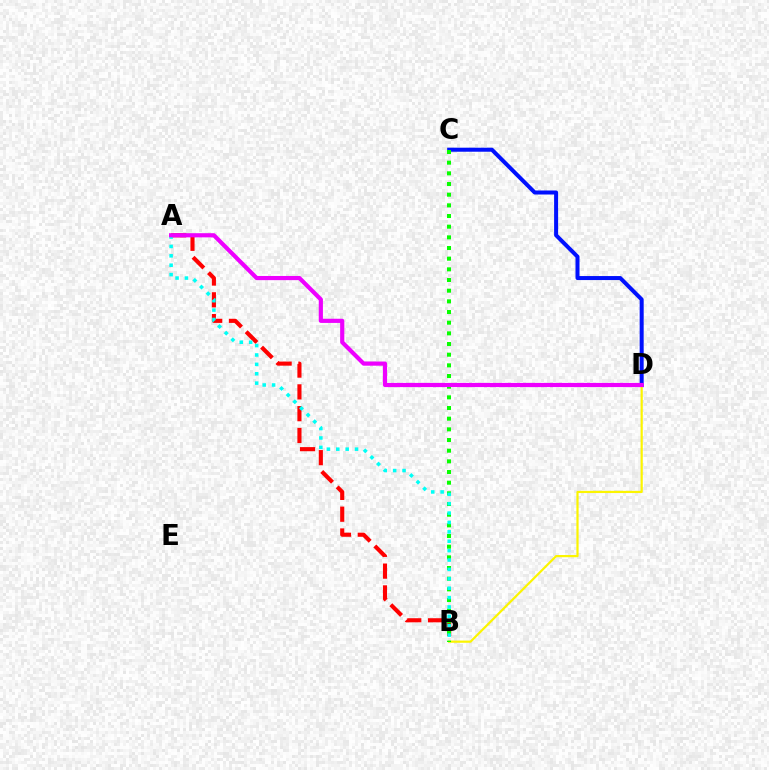{('C', 'D'): [{'color': '#0010ff', 'line_style': 'solid', 'thickness': 2.89}], ('A', 'B'): [{'color': '#ff0000', 'line_style': 'dashed', 'thickness': 2.96}, {'color': '#00fff6', 'line_style': 'dotted', 'thickness': 2.55}], ('B', 'D'): [{'color': '#fcf500', 'line_style': 'solid', 'thickness': 1.59}], ('B', 'C'): [{'color': '#08ff00', 'line_style': 'dotted', 'thickness': 2.9}], ('A', 'D'): [{'color': '#ee00ff', 'line_style': 'solid', 'thickness': 3.0}]}